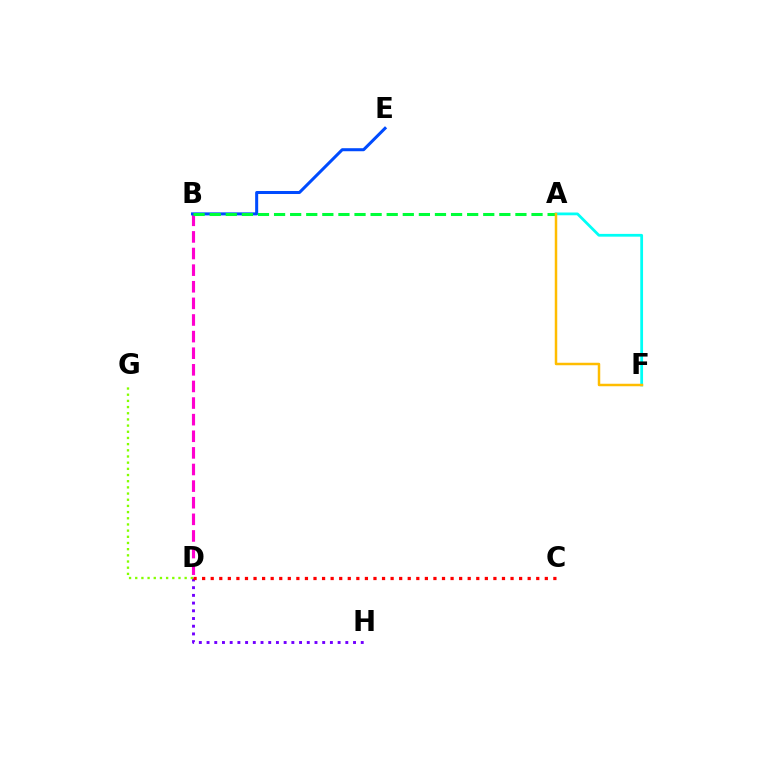{('D', 'H'): [{'color': '#7200ff', 'line_style': 'dotted', 'thickness': 2.09}], ('D', 'G'): [{'color': '#84ff00', 'line_style': 'dotted', 'thickness': 1.68}], ('A', 'F'): [{'color': '#00fff6', 'line_style': 'solid', 'thickness': 2.0}, {'color': '#ffbd00', 'line_style': 'solid', 'thickness': 1.79}], ('B', 'D'): [{'color': '#ff00cf', 'line_style': 'dashed', 'thickness': 2.26}], ('B', 'E'): [{'color': '#004bff', 'line_style': 'solid', 'thickness': 2.18}], ('A', 'B'): [{'color': '#00ff39', 'line_style': 'dashed', 'thickness': 2.19}], ('C', 'D'): [{'color': '#ff0000', 'line_style': 'dotted', 'thickness': 2.33}]}